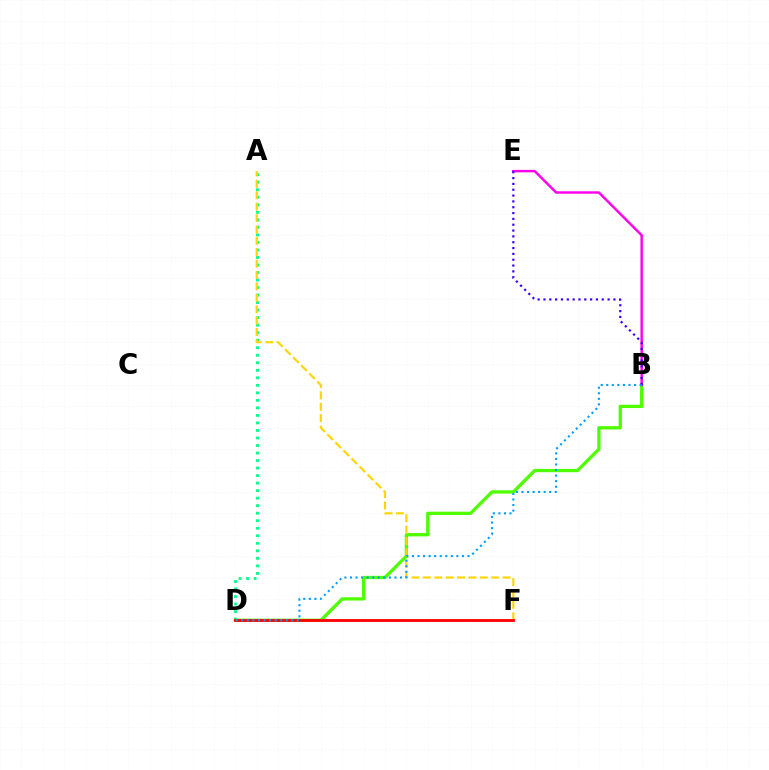{('A', 'D'): [{'color': '#00ff86', 'line_style': 'dotted', 'thickness': 2.04}], ('B', 'D'): [{'color': '#4fff00', 'line_style': 'solid', 'thickness': 2.37}, {'color': '#009eff', 'line_style': 'dotted', 'thickness': 1.51}], ('A', 'F'): [{'color': '#ffd500', 'line_style': 'dashed', 'thickness': 1.55}], ('B', 'E'): [{'color': '#ff00ed', 'line_style': 'solid', 'thickness': 1.76}, {'color': '#3700ff', 'line_style': 'dotted', 'thickness': 1.58}], ('D', 'F'): [{'color': '#ff0000', 'line_style': 'solid', 'thickness': 2.03}]}